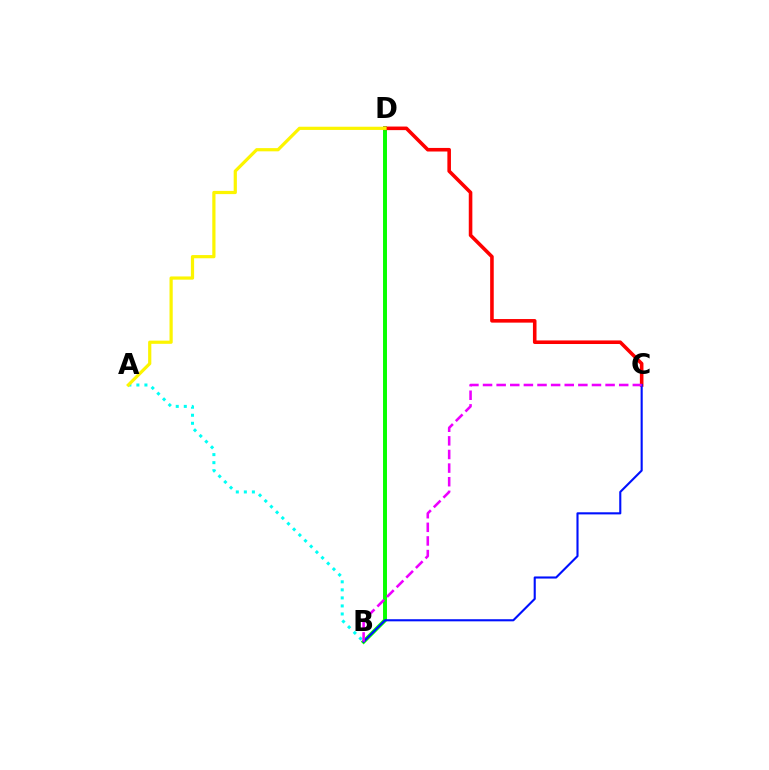{('B', 'D'): [{'color': '#08ff00', 'line_style': 'solid', 'thickness': 2.84}], ('C', 'D'): [{'color': '#ff0000', 'line_style': 'solid', 'thickness': 2.58}], ('A', 'B'): [{'color': '#00fff6', 'line_style': 'dotted', 'thickness': 2.18}], ('A', 'D'): [{'color': '#fcf500', 'line_style': 'solid', 'thickness': 2.31}], ('B', 'C'): [{'color': '#0010ff', 'line_style': 'solid', 'thickness': 1.52}, {'color': '#ee00ff', 'line_style': 'dashed', 'thickness': 1.85}]}